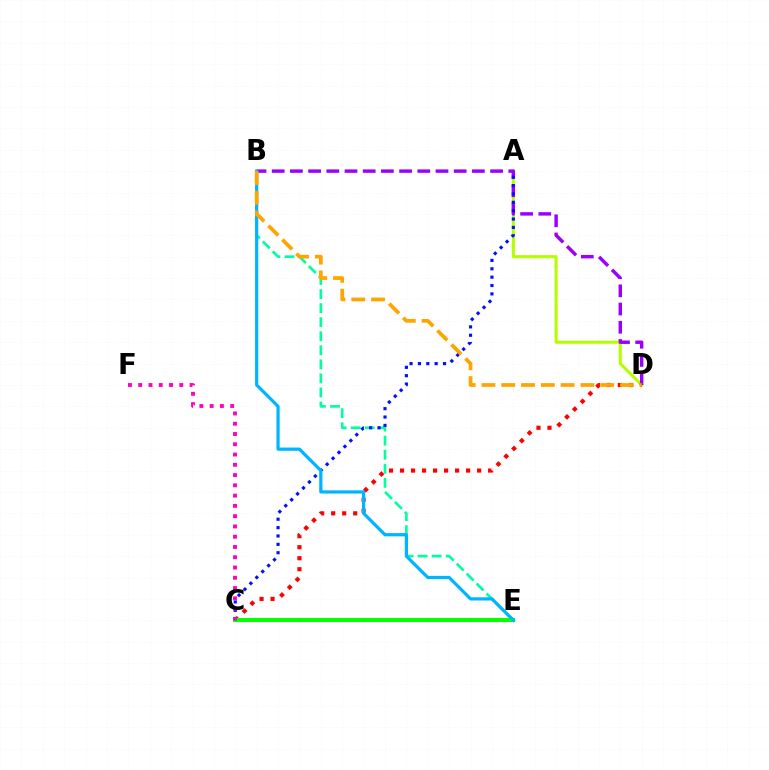{('A', 'D'): [{'color': '#b3ff00', 'line_style': 'solid', 'thickness': 2.2}], ('C', 'D'): [{'color': '#ff0000', 'line_style': 'dotted', 'thickness': 2.99}], ('B', 'E'): [{'color': '#00ff9d', 'line_style': 'dashed', 'thickness': 1.91}, {'color': '#00b5ff', 'line_style': 'solid', 'thickness': 2.32}], ('B', 'D'): [{'color': '#9b00ff', 'line_style': 'dashed', 'thickness': 2.47}, {'color': '#ffa500', 'line_style': 'dashed', 'thickness': 2.69}], ('C', 'E'): [{'color': '#08ff00', 'line_style': 'solid', 'thickness': 2.92}], ('A', 'C'): [{'color': '#0010ff', 'line_style': 'dotted', 'thickness': 2.27}], ('C', 'F'): [{'color': '#ff00bd', 'line_style': 'dotted', 'thickness': 2.79}]}